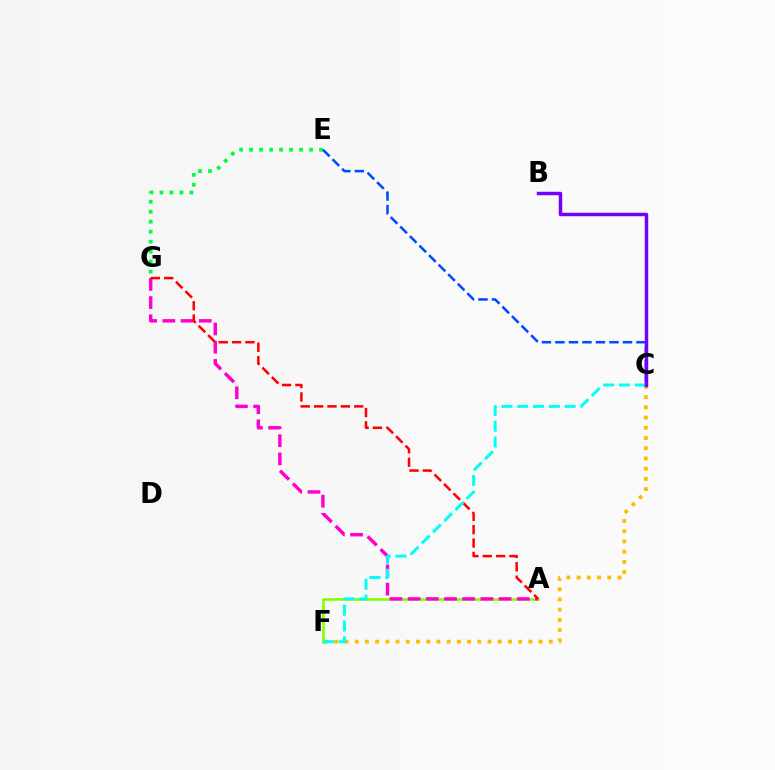{('E', 'G'): [{'color': '#00ff39', 'line_style': 'dotted', 'thickness': 2.71}], ('A', 'F'): [{'color': '#84ff00', 'line_style': 'solid', 'thickness': 1.88}], ('C', 'F'): [{'color': '#ffbd00', 'line_style': 'dotted', 'thickness': 2.78}, {'color': '#00fff6', 'line_style': 'dashed', 'thickness': 2.15}], ('A', 'G'): [{'color': '#ff00cf', 'line_style': 'dashed', 'thickness': 2.47}, {'color': '#ff0000', 'line_style': 'dashed', 'thickness': 1.82}], ('C', 'E'): [{'color': '#004bff', 'line_style': 'dashed', 'thickness': 1.84}], ('B', 'C'): [{'color': '#7200ff', 'line_style': 'solid', 'thickness': 2.5}]}